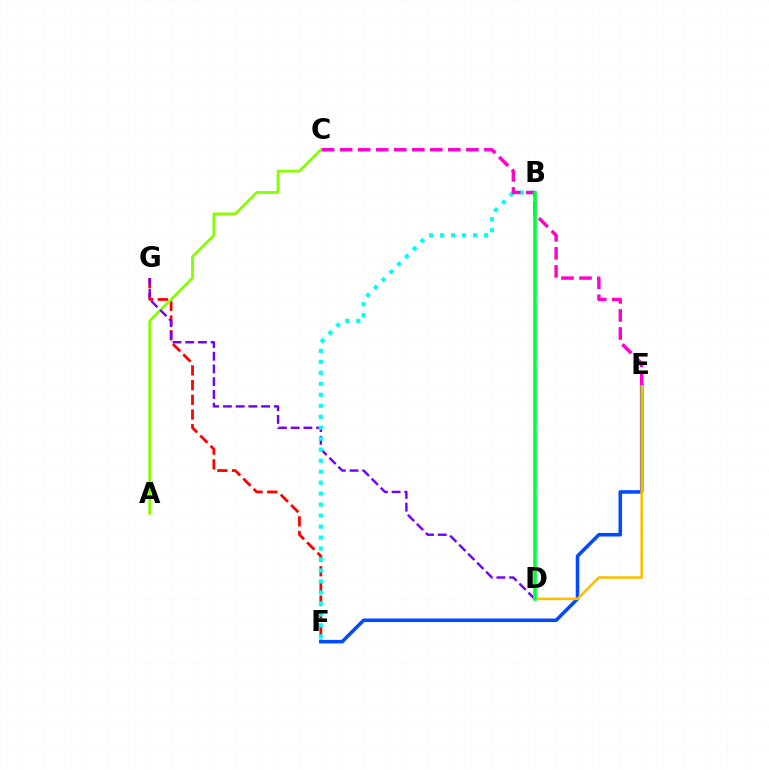{('F', 'G'): [{'color': '#ff0000', 'line_style': 'dashed', 'thickness': 2.0}], ('E', 'F'): [{'color': '#004bff', 'line_style': 'solid', 'thickness': 2.56}], ('A', 'C'): [{'color': '#84ff00', 'line_style': 'solid', 'thickness': 2.01}], ('D', 'G'): [{'color': '#7200ff', 'line_style': 'dashed', 'thickness': 1.73}], ('D', 'E'): [{'color': '#ffbd00', 'line_style': 'solid', 'thickness': 1.83}], ('B', 'F'): [{'color': '#00fff6', 'line_style': 'dotted', 'thickness': 2.98}], ('C', 'E'): [{'color': '#ff00cf', 'line_style': 'dashed', 'thickness': 2.45}], ('B', 'D'): [{'color': '#00ff39', 'line_style': 'solid', 'thickness': 2.59}]}